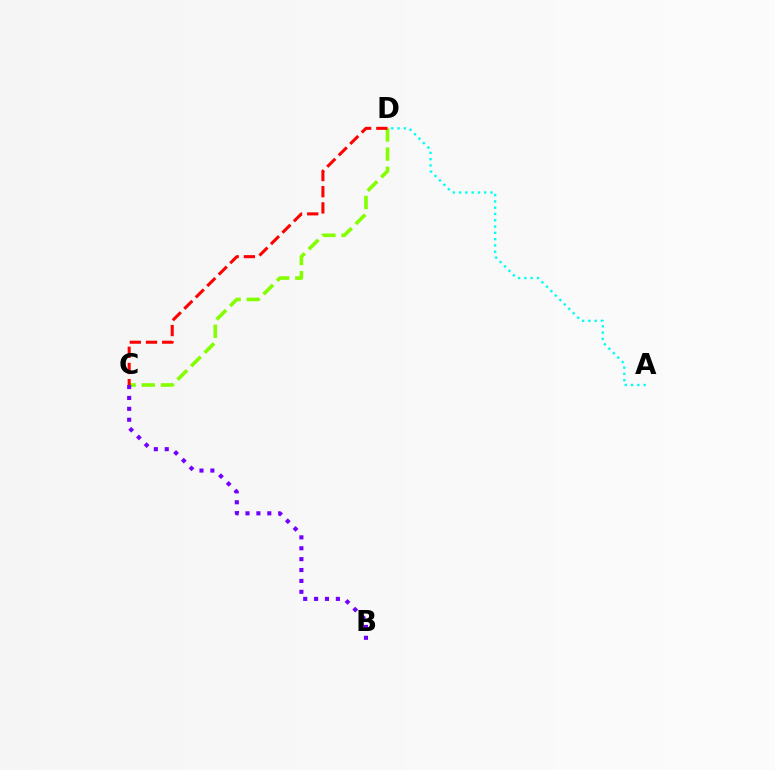{('C', 'D'): [{'color': '#84ff00', 'line_style': 'dashed', 'thickness': 2.6}, {'color': '#ff0000', 'line_style': 'dashed', 'thickness': 2.2}], ('A', 'D'): [{'color': '#00fff6', 'line_style': 'dotted', 'thickness': 1.71}], ('B', 'C'): [{'color': '#7200ff', 'line_style': 'dotted', 'thickness': 2.96}]}